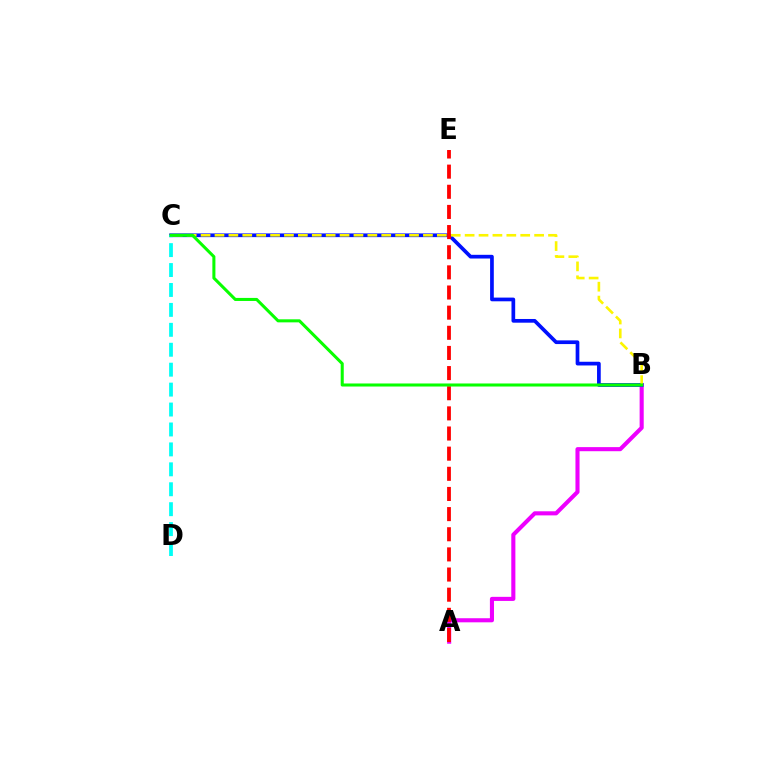{('A', 'B'): [{'color': '#ee00ff', 'line_style': 'solid', 'thickness': 2.94}], ('B', 'C'): [{'color': '#0010ff', 'line_style': 'solid', 'thickness': 2.67}, {'color': '#fcf500', 'line_style': 'dashed', 'thickness': 1.89}, {'color': '#08ff00', 'line_style': 'solid', 'thickness': 2.19}], ('A', 'E'): [{'color': '#ff0000', 'line_style': 'dashed', 'thickness': 2.74}], ('C', 'D'): [{'color': '#00fff6', 'line_style': 'dashed', 'thickness': 2.71}]}